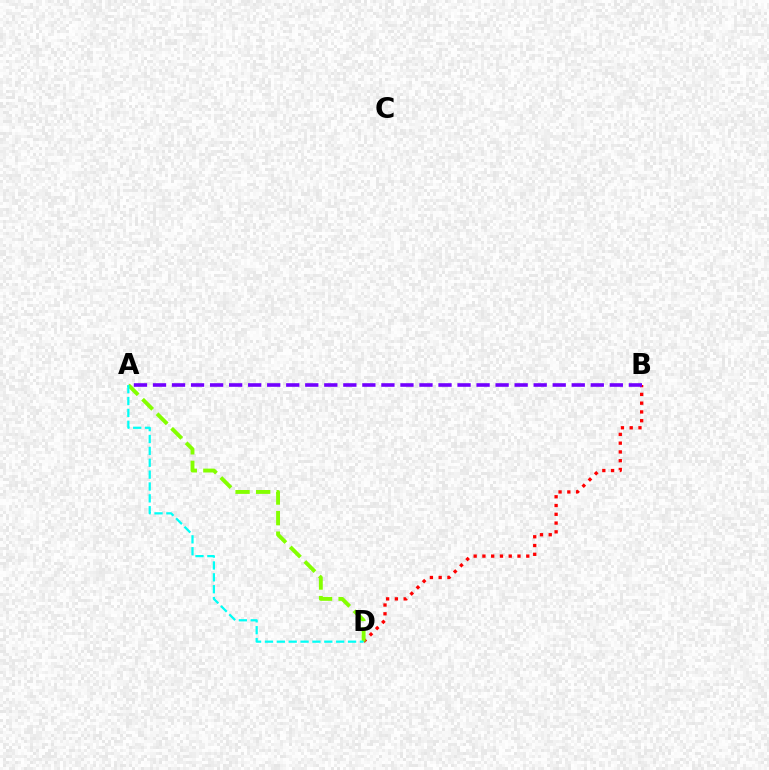{('B', 'D'): [{'color': '#ff0000', 'line_style': 'dotted', 'thickness': 2.38}], ('A', 'D'): [{'color': '#84ff00', 'line_style': 'dashed', 'thickness': 2.79}, {'color': '#00fff6', 'line_style': 'dashed', 'thickness': 1.61}], ('A', 'B'): [{'color': '#7200ff', 'line_style': 'dashed', 'thickness': 2.59}]}